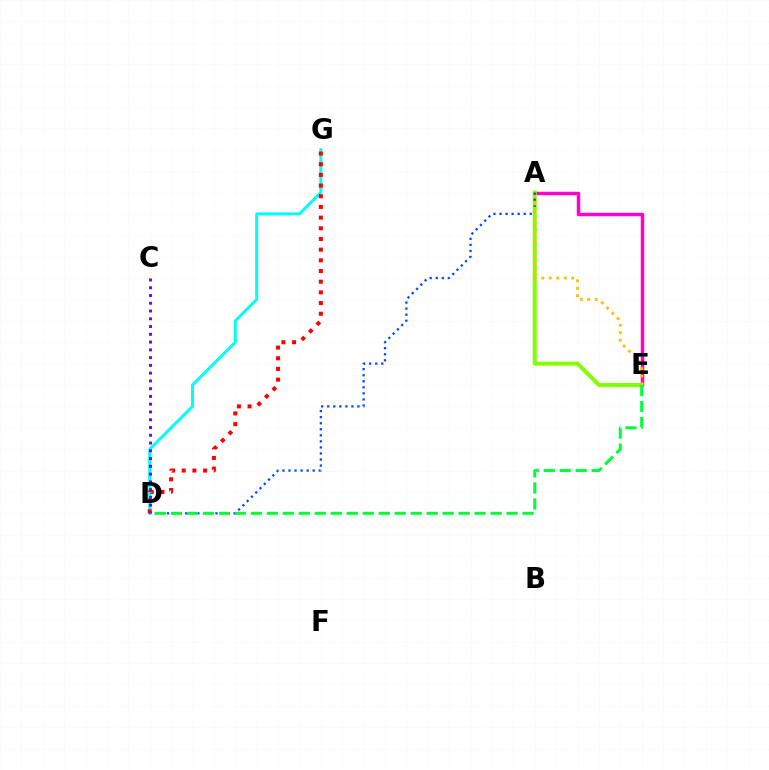{('A', 'E'): [{'color': '#ff00cf', 'line_style': 'solid', 'thickness': 2.51}, {'color': '#84ff00', 'line_style': 'solid', 'thickness': 2.92}, {'color': '#ffbd00', 'line_style': 'dotted', 'thickness': 2.03}], ('A', 'D'): [{'color': '#004bff', 'line_style': 'dotted', 'thickness': 1.64}], ('D', 'E'): [{'color': '#00ff39', 'line_style': 'dashed', 'thickness': 2.17}], ('D', 'G'): [{'color': '#00fff6', 'line_style': 'solid', 'thickness': 2.16}, {'color': '#ff0000', 'line_style': 'dotted', 'thickness': 2.9}], ('C', 'D'): [{'color': '#7200ff', 'line_style': 'dotted', 'thickness': 2.11}]}